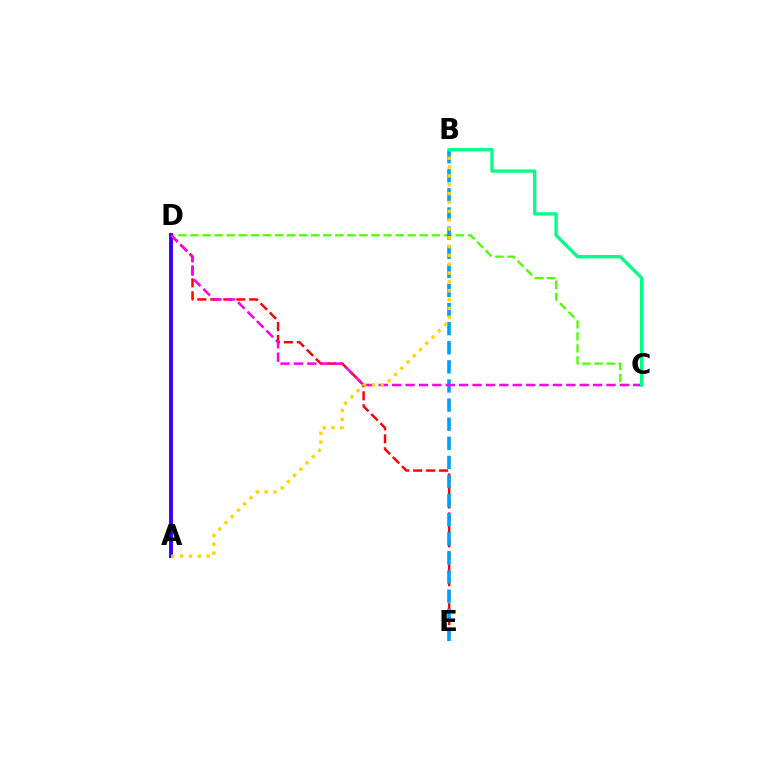{('D', 'E'): [{'color': '#ff0000', 'line_style': 'dashed', 'thickness': 1.76}], ('C', 'D'): [{'color': '#4fff00', 'line_style': 'dashed', 'thickness': 1.64}, {'color': '#ff00ed', 'line_style': 'dashed', 'thickness': 1.82}], ('B', 'E'): [{'color': '#009eff', 'line_style': 'dashed', 'thickness': 2.6}], ('A', 'D'): [{'color': '#3700ff', 'line_style': 'solid', 'thickness': 2.81}], ('A', 'B'): [{'color': '#ffd500', 'line_style': 'dotted', 'thickness': 2.4}], ('B', 'C'): [{'color': '#00ff86', 'line_style': 'solid', 'thickness': 2.38}]}